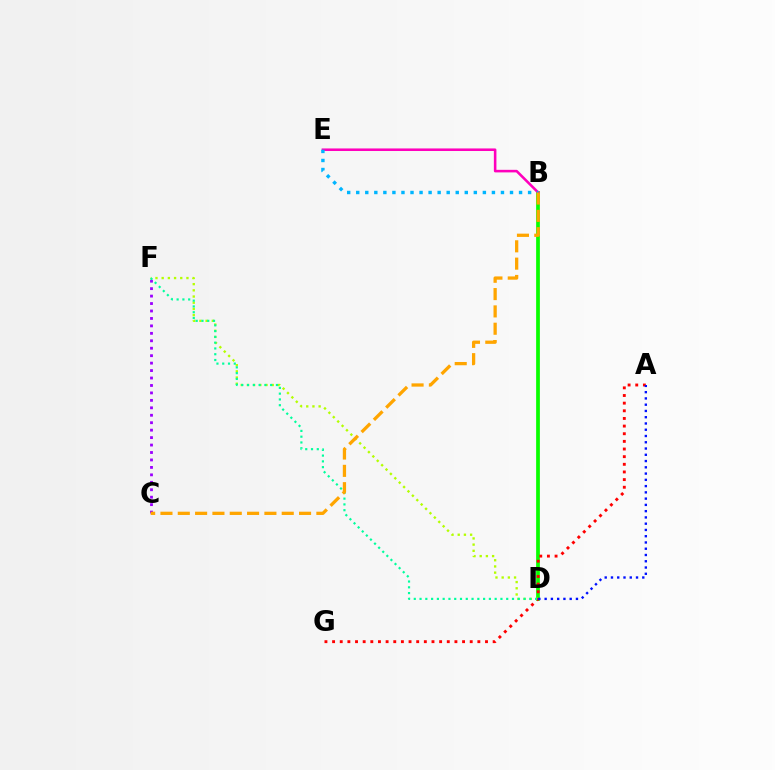{('B', 'D'): [{'color': '#08ff00', 'line_style': 'solid', 'thickness': 2.68}], ('B', 'E'): [{'color': '#ff00bd', 'line_style': 'solid', 'thickness': 1.85}, {'color': '#00b5ff', 'line_style': 'dotted', 'thickness': 2.46}], ('D', 'F'): [{'color': '#b3ff00', 'line_style': 'dotted', 'thickness': 1.68}, {'color': '#00ff9d', 'line_style': 'dotted', 'thickness': 1.57}], ('A', 'G'): [{'color': '#ff0000', 'line_style': 'dotted', 'thickness': 2.08}], ('C', 'F'): [{'color': '#9b00ff', 'line_style': 'dotted', 'thickness': 2.02}], ('A', 'D'): [{'color': '#0010ff', 'line_style': 'dotted', 'thickness': 1.7}], ('B', 'C'): [{'color': '#ffa500', 'line_style': 'dashed', 'thickness': 2.35}]}